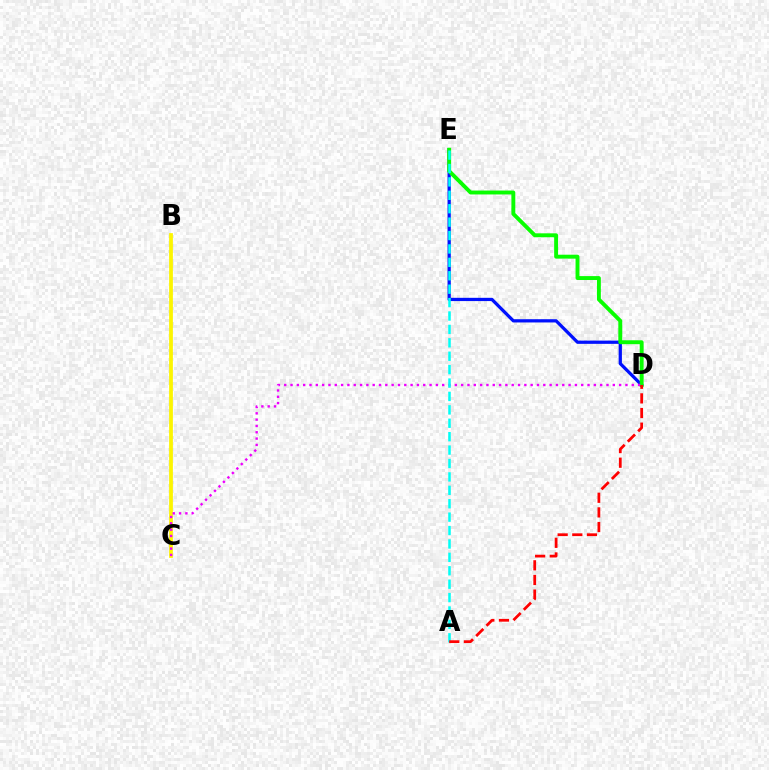{('D', 'E'): [{'color': '#0010ff', 'line_style': 'solid', 'thickness': 2.34}, {'color': '#08ff00', 'line_style': 'solid', 'thickness': 2.81}], ('B', 'C'): [{'color': '#fcf500', 'line_style': 'solid', 'thickness': 2.71}], ('C', 'D'): [{'color': '#ee00ff', 'line_style': 'dotted', 'thickness': 1.72}], ('A', 'E'): [{'color': '#00fff6', 'line_style': 'dashed', 'thickness': 1.82}], ('A', 'D'): [{'color': '#ff0000', 'line_style': 'dashed', 'thickness': 1.99}]}